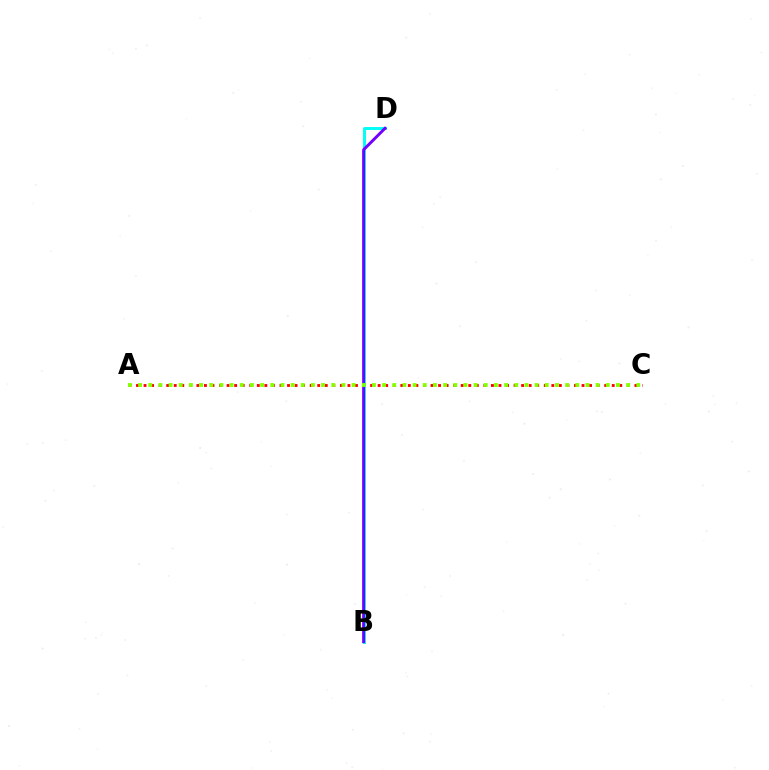{('A', 'C'): [{'color': '#ff0000', 'line_style': 'dotted', 'thickness': 2.05}, {'color': '#84ff00', 'line_style': 'dotted', 'thickness': 2.76}], ('B', 'D'): [{'color': '#00fff6', 'line_style': 'solid', 'thickness': 2.13}, {'color': '#7200ff', 'line_style': 'solid', 'thickness': 2.12}]}